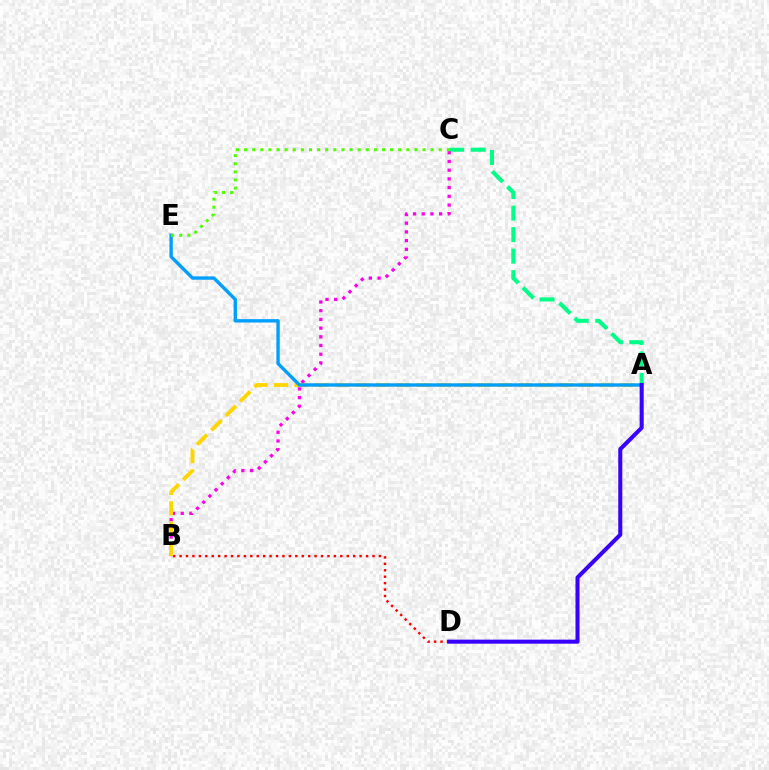{('A', 'C'): [{'color': '#00ff86', 'line_style': 'dashed', 'thickness': 2.92}], ('B', 'C'): [{'color': '#ff00ed', 'line_style': 'dotted', 'thickness': 2.37}], ('A', 'B'): [{'color': '#ffd500', 'line_style': 'dashed', 'thickness': 2.76}], ('A', 'E'): [{'color': '#009eff', 'line_style': 'solid', 'thickness': 2.43}], ('B', 'D'): [{'color': '#ff0000', 'line_style': 'dotted', 'thickness': 1.75}], ('A', 'D'): [{'color': '#3700ff', 'line_style': 'solid', 'thickness': 2.91}], ('C', 'E'): [{'color': '#4fff00', 'line_style': 'dotted', 'thickness': 2.2}]}